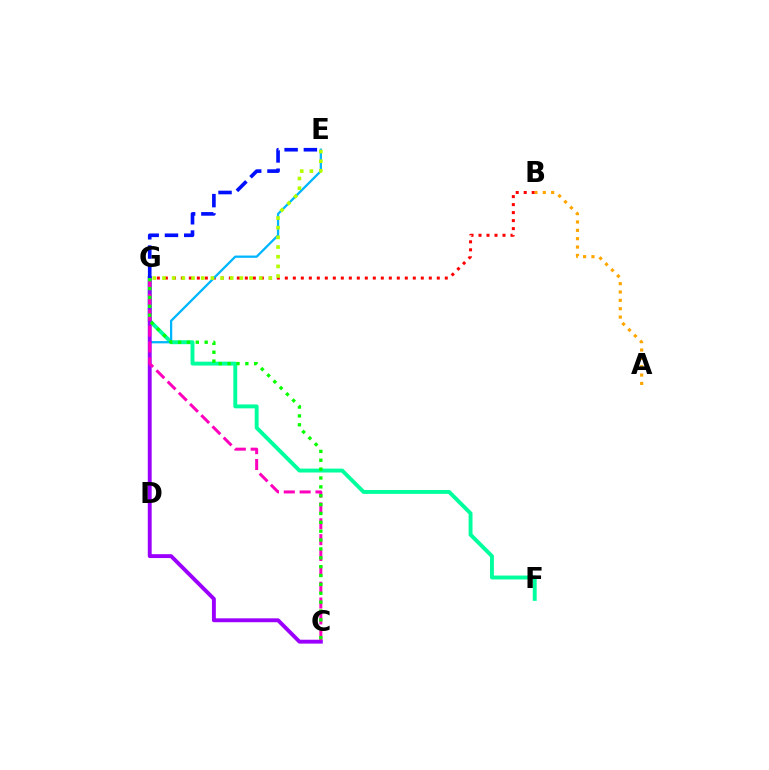{('B', 'G'): [{'color': '#ff0000', 'line_style': 'dotted', 'thickness': 2.17}], ('A', 'B'): [{'color': '#ffa500', 'line_style': 'dotted', 'thickness': 2.27}], ('F', 'G'): [{'color': '#00ff9d', 'line_style': 'solid', 'thickness': 2.81}], ('D', 'E'): [{'color': '#00b5ff', 'line_style': 'solid', 'thickness': 1.64}], ('C', 'G'): [{'color': '#9b00ff', 'line_style': 'solid', 'thickness': 2.8}, {'color': '#ff00bd', 'line_style': 'dashed', 'thickness': 2.15}, {'color': '#08ff00', 'line_style': 'dotted', 'thickness': 2.41}], ('E', 'G'): [{'color': '#b3ff00', 'line_style': 'dotted', 'thickness': 2.63}, {'color': '#0010ff', 'line_style': 'dashed', 'thickness': 2.62}]}